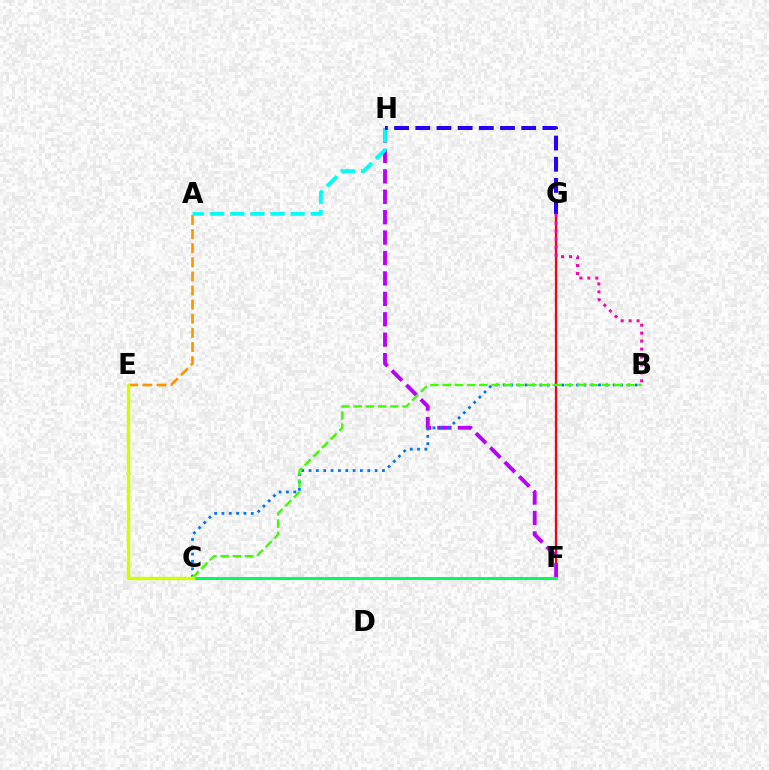{('F', 'G'): [{'color': '#ff0000', 'line_style': 'solid', 'thickness': 1.62}], ('F', 'H'): [{'color': '#b900ff', 'line_style': 'dashed', 'thickness': 2.77}], ('A', 'E'): [{'color': '#ff9400', 'line_style': 'dashed', 'thickness': 1.92}], ('B', 'C'): [{'color': '#0074ff', 'line_style': 'dotted', 'thickness': 1.99}, {'color': '#3dff00', 'line_style': 'dashed', 'thickness': 1.66}], ('A', 'H'): [{'color': '#00fff6', 'line_style': 'dashed', 'thickness': 2.73}], ('B', 'G'): [{'color': '#ff00ac', 'line_style': 'dotted', 'thickness': 2.16}], ('G', 'H'): [{'color': '#2500ff', 'line_style': 'dashed', 'thickness': 2.88}], ('C', 'F'): [{'color': '#00ff5c', 'line_style': 'solid', 'thickness': 2.18}], ('C', 'E'): [{'color': '#d1ff00', 'line_style': 'solid', 'thickness': 2.42}]}